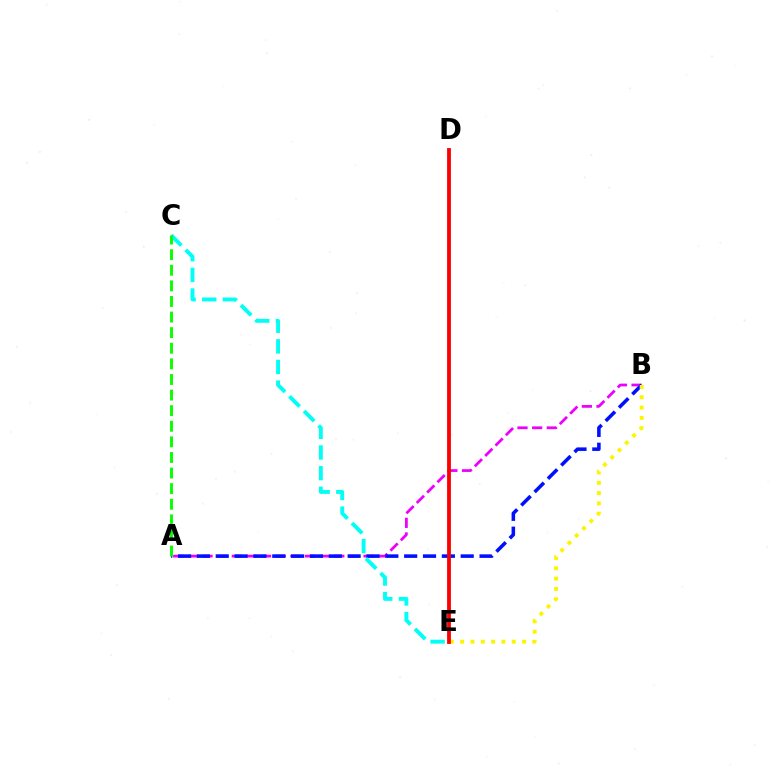{('A', 'B'): [{'color': '#ee00ff', 'line_style': 'dashed', 'thickness': 1.99}, {'color': '#0010ff', 'line_style': 'dashed', 'thickness': 2.56}], ('B', 'E'): [{'color': '#fcf500', 'line_style': 'dotted', 'thickness': 2.8}], ('C', 'E'): [{'color': '#00fff6', 'line_style': 'dashed', 'thickness': 2.8}], ('D', 'E'): [{'color': '#ff0000', 'line_style': 'solid', 'thickness': 2.75}], ('A', 'C'): [{'color': '#08ff00', 'line_style': 'dashed', 'thickness': 2.12}]}